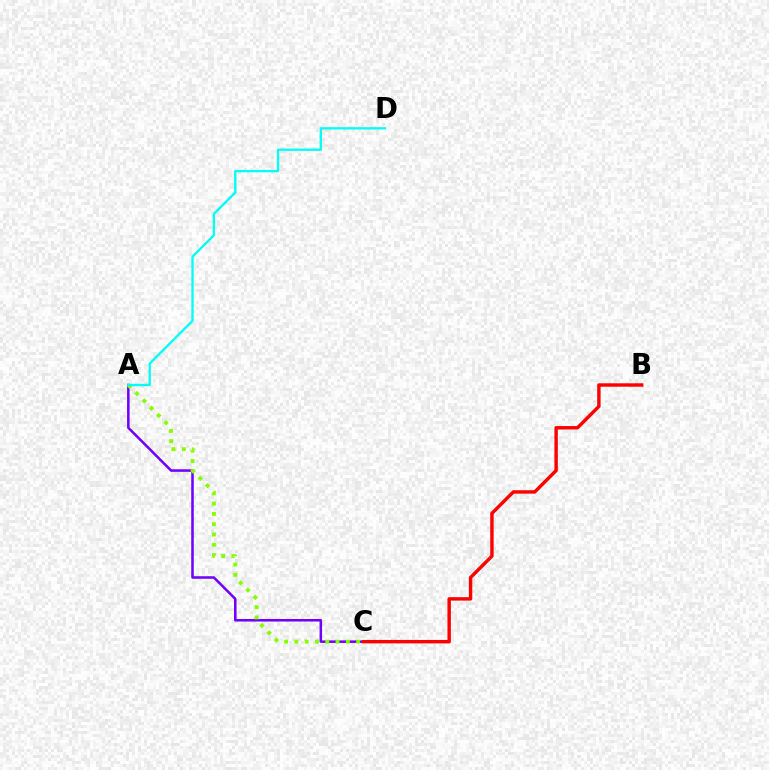{('A', 'C'): [{'color': '#7200ff', 'line_style': 'solid', 'thickness': 1.83}, {'color': '#84ff00', 'line_style': 'dotted', 'thickness': 2.8}], ('B', 'C'): [{'color': '#ff0000', 'line_style': 'solid', 'thickness': 2.46}], ('A', 'D'): [{'color': '#00fff6', 'line_style': 'solid', 'thickness': 1.67}]}